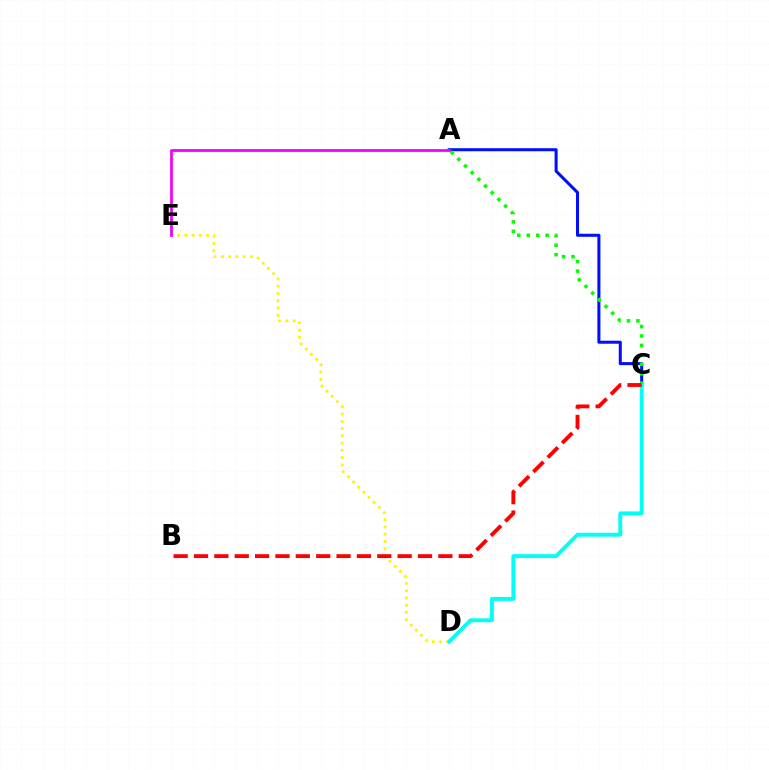{('D', 'E'): [{'color': '#fcf500', 'line_style': 'dotted', 'thickness': 1.97}], ('A', 'C'): [{'color': '#0010ff', 'line_style': 'solid', 'thickness': 2.19}, {'color': '#08ff00', 'line_style': 'dotted', 'thickness': 2.57}], ('A', 'E'): [{'color': '#ee00ff', 'line_style': 'solid', 'thickness': 1.97}], ('C', 'D'): [{'color': '#00fff6', 'line_style': 'solid', 'thickness': 2.8}], ('B', 'C'): [{'color': '#ff0000', 'line_style': 'dashed', 'thickness': 2.77}]}